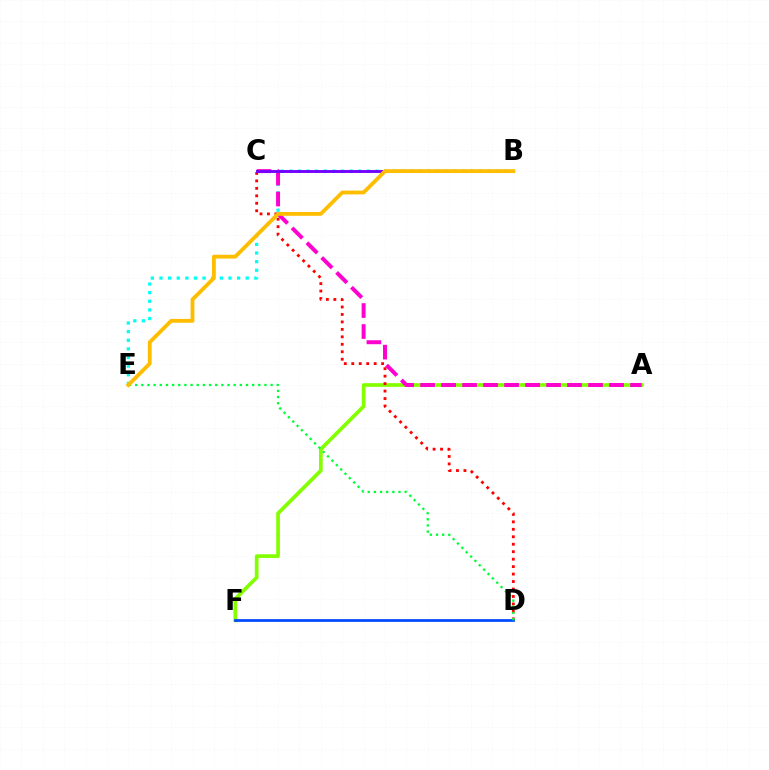{('A', 'F'): [{'color': '#84ff00', 'line_style': 'solid', 'thickness': 2.67}], ('B', 'E'): [{'color': '#00fff6', 'line_style': 'dotted', 'thickness': 2.34}, {'color': '#ffbd00', 'line_style': 'solid', 'thickness': 2.76}], ('A', 'C'): [{'color': '#ff00cf', 'line_style': 'dashed', 'thickness': 2.85}], ('C', 'D'): [{'color': '#ff0000', 'line_style': 'dotted', 'thickness': 2.03}], ('D', 'F'): [{'color': '#004bff', 'line_style': 'solid', 'thickness': 1.99}], ('B', 'C'): [{'color': '#7200ff', 'line_style': 'solid', 'thickness': 2.07}], ('D', 'E'): [{'color': '#00ff39', 'line_style': 'dotted', 'thickness': 1.67}]}